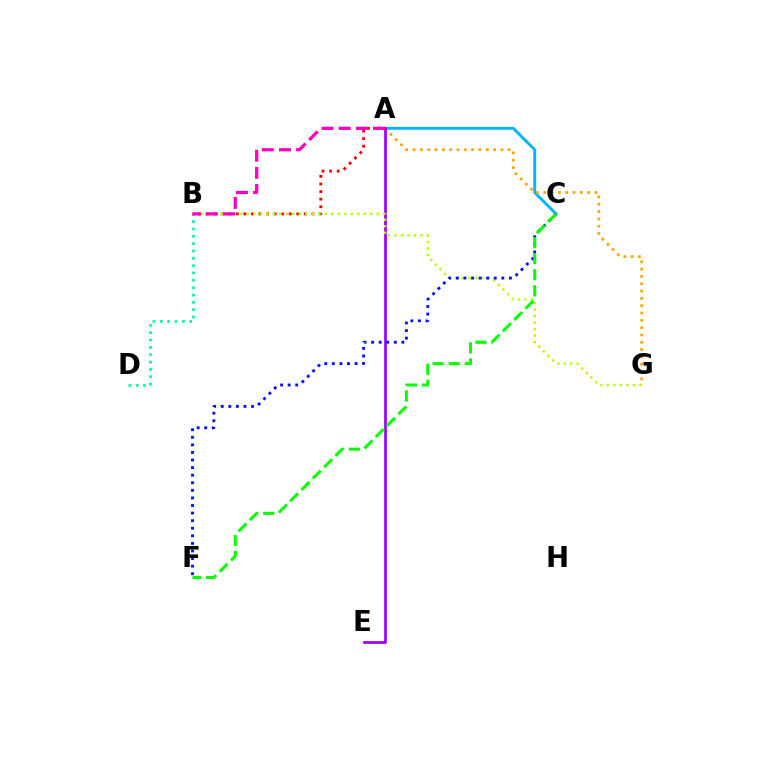{('B', 'D'): [{'color': '#00ff9d', 'line_style': 'dotted', 'thickness': 1.99}], ('A', 'C'): [{'color': '#00b5ff', 'line_style': 'solid', 'thickness': 2.1}], ('A', 'G'): [{'color': '#ffa500', 'line_style': 'dotted', 'thickness': 1.99}], ('A', 'E'): [{'color': '#9b00ff', 'line_style': 'solid', 'thickness': 1.97}], ('A', 'B'): [{'color': '#ff0000', 'line_style': 'dotted', 'thickness': 2.05}, {'color': '#ff00bd', 'line_style': 'dashed', 'thickness': 2.33}], ('B', 'G'): [{'color': '#b3ff00', 'line_style': 'dotted', 'thickness': 1.77}], ('C', 'F'): [{'color': '#0010ff', 'line_style': 'dotted', 'thickness': 2.06}, {'color': '#08ff00', 'line_style': 'dashed', 'thickness': 2.18}]}